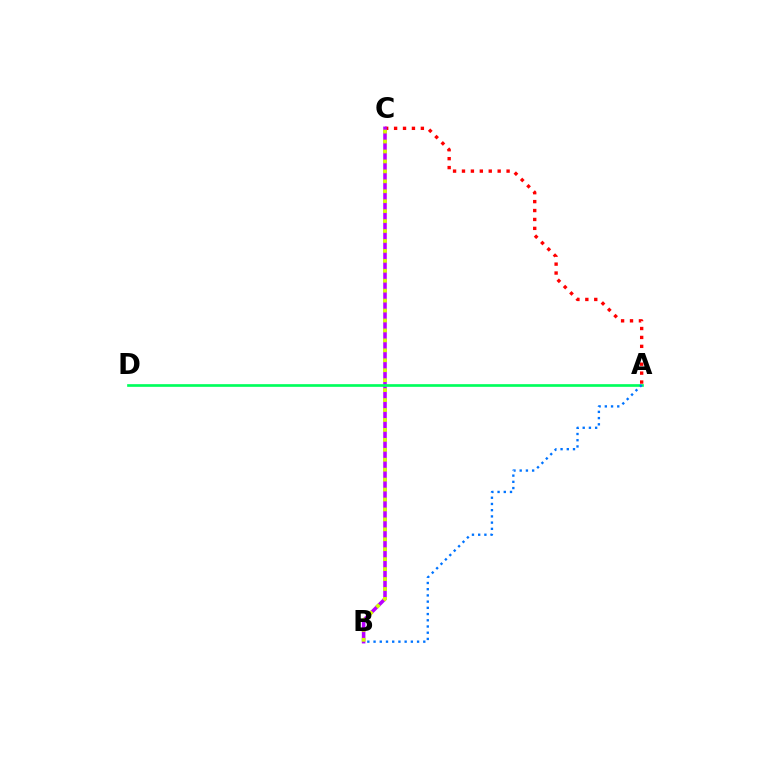{('A', 'C'): [{'color': '#ff0000', 'line_style': 'dotted', 'thickness': 2.42}], ('B', 'C'): [{'color': '#b900ff', 'line_style': 'solid', 'thickness': 2.56}, {'color': '#d1ff00', 'line_style': 'dotted', 'thickness': 2.7}], ('A', 'D'): [{'color': '#00ff5c', 'line_style': 'solid', 'thickness': 1.93}], ('A', 'B'): [{'color': '#0074ff', 'line_style': 'dotted', 'thickness': 1.69}]}